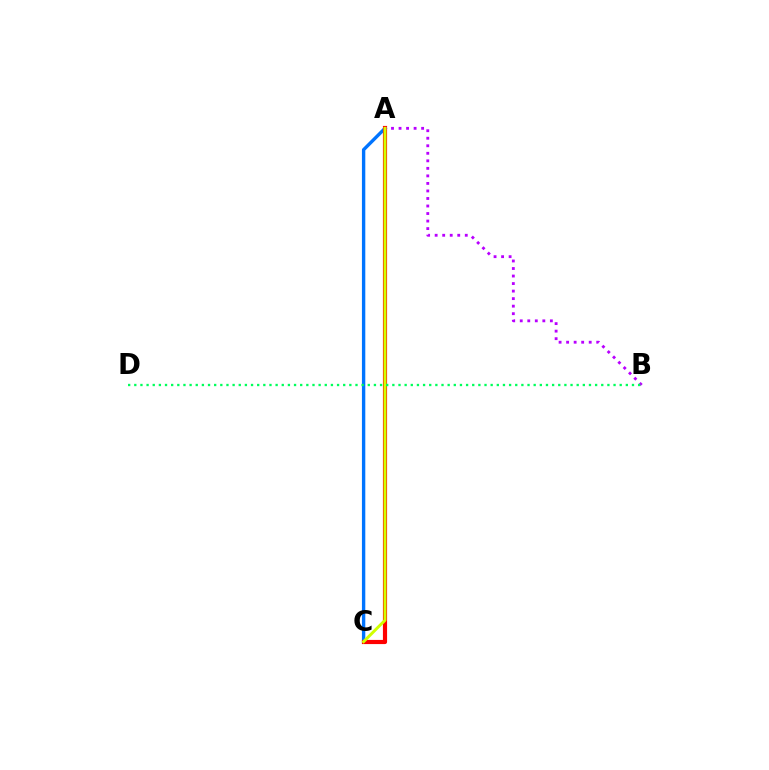{('A', 'C'): [{'color': '#0074ff', 'line_style': 'solid', 'thickness': 2.43}, {'color': '#ff0000', 'line_style': 'solid', 'thickness': 3.0}, {'color': '#d1ff00', 'line_style': 'solid', 'thickness': 2.12}], ('A', 'B'): [{'color': '#b900ff', 'line_style': 'dotted', 'thickness': 2.05}], ('B', 'D'): [{'color': '#00ff5c', 'line_style': 'dotted', 'thickness': 1.67}]}